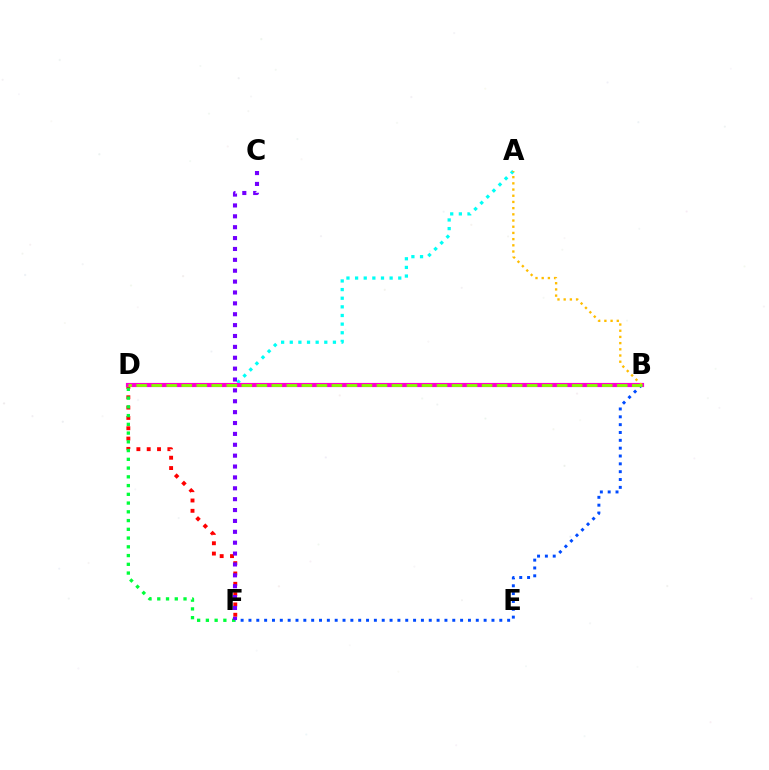{('D', 'F'): [{'color': '#ff0000', 'line_style': 'dotted', 'thickness': 2.8}, {'color': '#00ff39', 'line_style': 'dotted', 'thickness': 2.38}], ('A', 'D'): [{'color': '#00fff6', 'line_style': 'dotted', 'thickness': 2.35}], ('B', 'D'): [{'color': '#ff00cf', 'line_style': 'solid', 'thickness': 3.0}, {'color': '#84ff00', 'line_style': 'dashed', 'thickness': 2.04}], ('B', 'F'): [{'color': '#004bff', 'line_style': 'dotted', 'thickness': 2.13}], ('A', 'B'): [{'color': '#ffbd00', 'line_style': 'dotted', 'thickness': 1.68}], ('C', 'F'): [{'color': '#7200ff', 'line_style': 'dotted', 'thickness': 2.96}]}